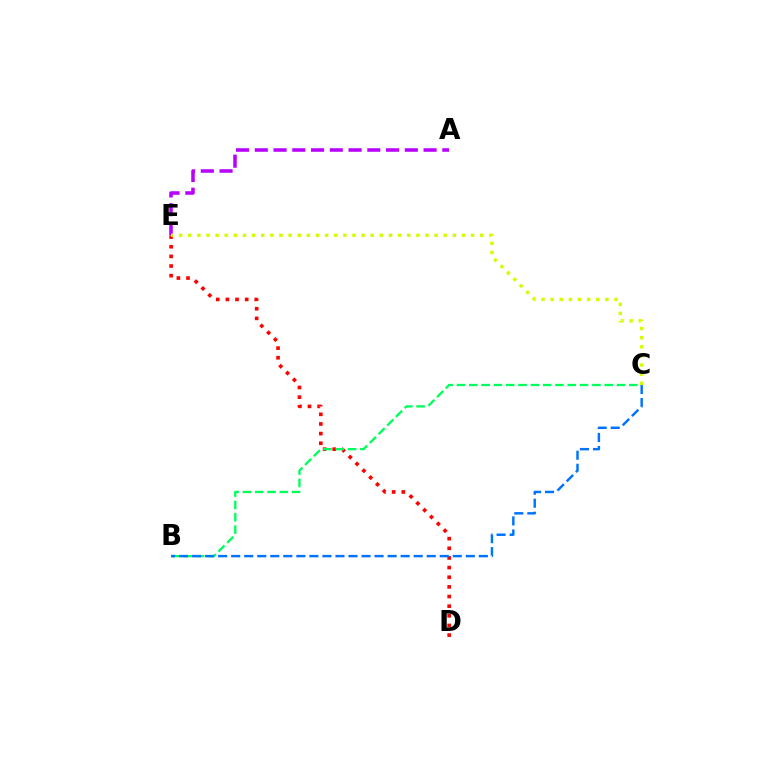{('A', 'E'): [{'color': '#b900ff', 'line_style': 'dashed', 'thickness': 2.55}], ('D', 'E'): [{'color': '#ff0000', 'line_style': 'dotted', 'thickness': 2.62}], ('B', 'C'): [{'color': '#00ff5c', 'line_style': 'dashed', 'thickness': 1.67}, {'color': '#0074ff', 'line_style': 'dashed', 'thickness': 1.77}], ('C', 'E'): [{'color': '#d1ff00', 'line_style': 'dotted', 'thickness': 2.48}]}